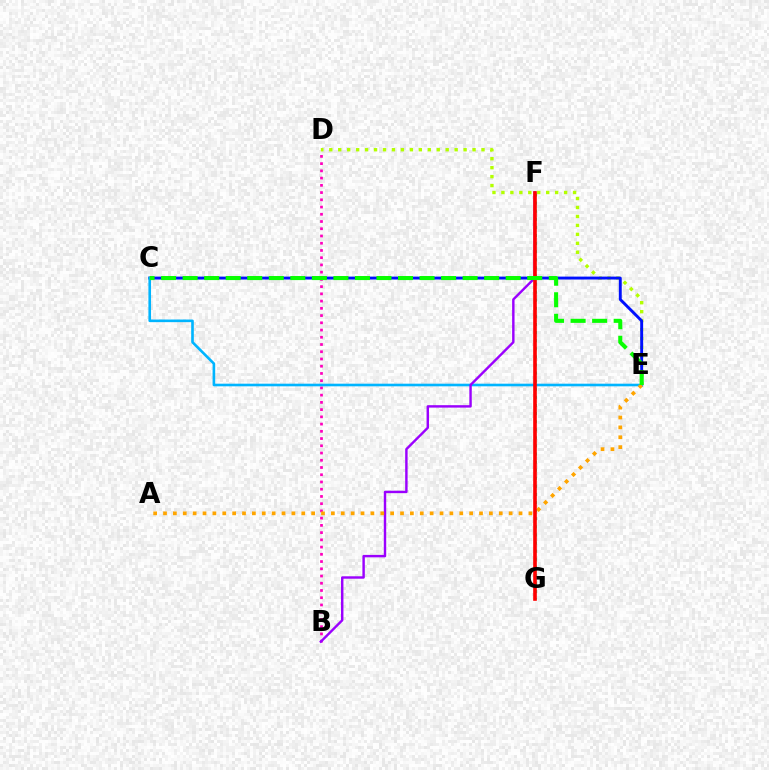{('B', 'D'): [{'color': '#ff00bd', 'line_style': 'dotted', 'thickness': 1.97}], ('D', 'E'): [{'color': '#b3ff00', 'line_style': 'dotted', 'thickness': 2.43}], ('F', 'G'): [{'color': '#00ff9d', 'line_style': 'dotted', 'thickness': 2.2}, {'color': '#ff0000', 'line_style': 'solid', 'thickness': 2.62}], ('C', 'E'): [{'color': '#0010ff', 'line_style': 'solid', 'thickness': 2.09}, {'color': '#00b5ff', 'line_style': 'solid', 'thickness': 1.89}, {'color': '#08ff00', 'line_style': 'dashed', 'thickness': 2.93}], ('B', 'F'): [{'color': '#9b00ff', 'line_style': 'solid', 'thickness': 1.75}], ('A', 'E'): [{'color': '#ffa500', 'line_style': 'dotted', 'thickness': 2.68}]}